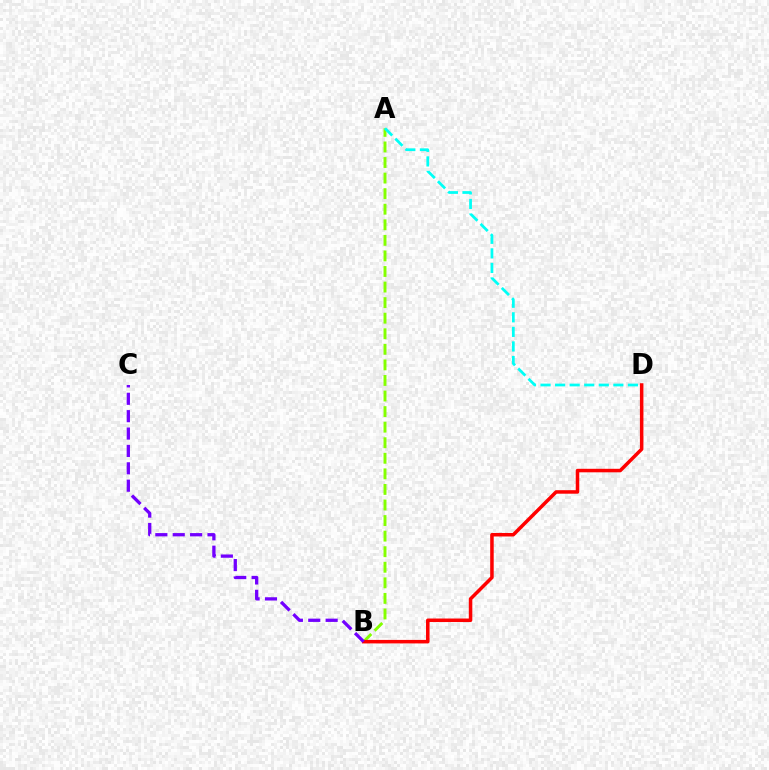{('A', 'B'): [{'color': '#84ff00', 'line_style': 'dashed', 'thickness': 2.11}], ('B', 'D'): [{'color': '#ff0000', 'line_style': 'solid', 'thickness': 2.53}], ('A', 'D'): [{'color': '#00fff6', 'line_style': 'dashed', 'thickness': 1.98}], ('B', 'C'): [{'color': '#7200ff', 'line_style': 'dashed', 'thickness': 2.36}]}